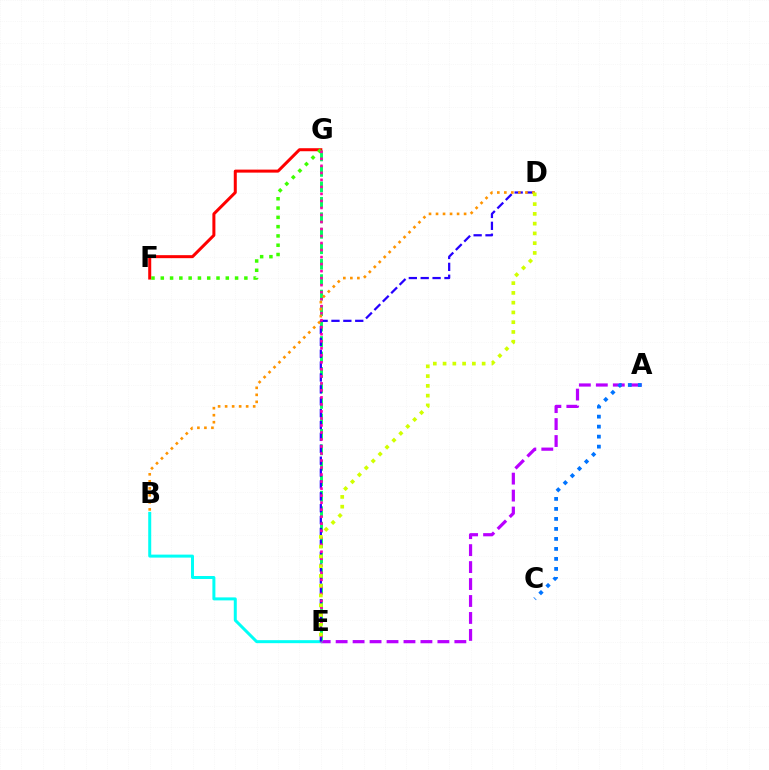{('A', 'E'): [{'color': '#b900ff', 'line_style': 'dashed', 'thickness': 2.3}], ('E', 'G'): [{'color': '#00ff5c', 'line_style': 'dashed', 'thickness': 2.1}, {'color': '#ff00ac', 'line_style': 'dotted', 'thickness': 1.91}], ('B', 'E'): [{'color': '#00fff6', 'line_style': 'solid', 'thickness': 2.16}], ('D', 'E'): [{'color': '#2500ff', 'line_style': 'dashed', 'thickness': 1.61}, {'color': '#d1ff00', 'line_style': 'dotted', 'thickness': 2.65}], ('F', 'G'): [{'color': '#ff0000', 'line_style': 'solid', 'thickness': 2.17}, {'color': '#3dff00', 'line_style': 'dotted', 'thickness': 2.52}], ('A', 'C'): [{'color': '#0074ff', 'line_style': 'dotted', 'thickness': 2.72}], ('B', 'D'): [{'color': '#ff9400', 'line_style': 'dotted', 'thickness': 1.91}]}